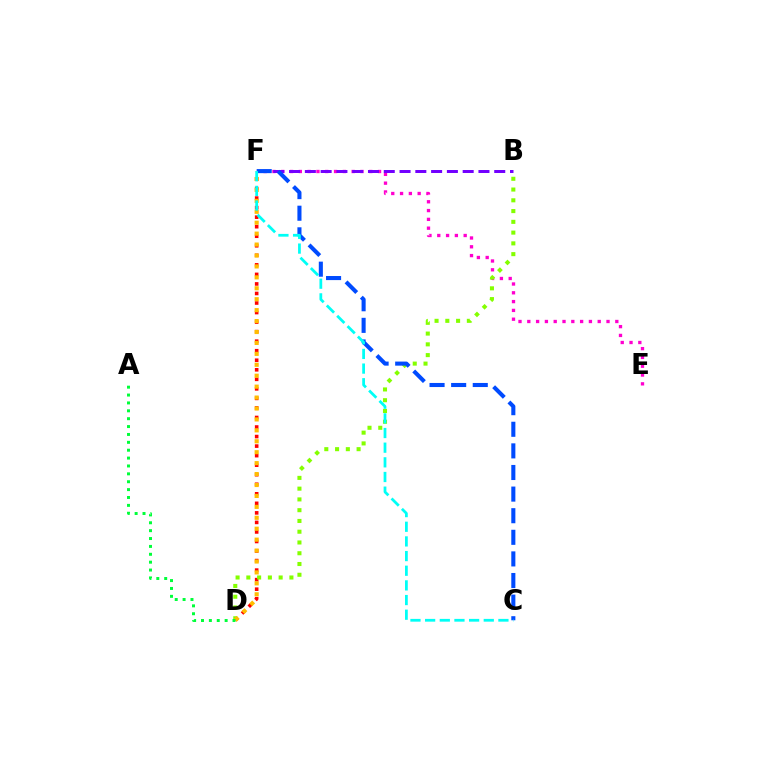{('E', 'F'): [{'color': '#ff00cf', 'line_style': 'dotted', 'thickness': 2.39}], ('D', 'F'): [{'color': '#ff0000', 'line_style': 'dotted', 'thickness': 2.59}, {'color': '#ffbd00', 'line_style': 'dotted', 'thickness': 2.97}], ('B', 'D'): [{'color': '#84ff00', 'line_style': 'dotted', 'thickness': 2.92}], ('B', 'F'): [{'color': '#7200ff', 'line_style': 'dashed', 'thickness': 2.14}], ('A', 'D'): [{'color': '#00ff39', 'line_style': 'dotted', 'thickness': 2.14}], ('C', 'F'): [{'color': '#004bff', 'line_style': 'dashed', 'thickness': 2.94}, {'color': '#00fff6', 'line_style': 'dashed', 'thickness': 1.99}]}